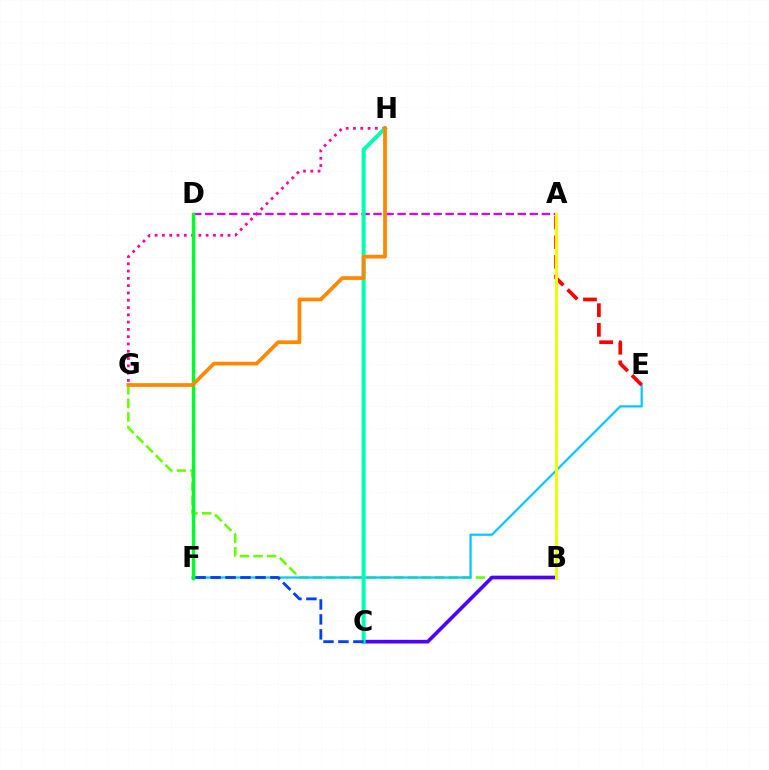{('B', 'G'): [{'color': '#66ff00', 'line_style': 'dashed', 'thickness': 1.85}], ('B', 'C'): [{'color': '#4f00ff', 'line_style': 'solid', 'thickness': 2.63}], ('A', 'D'): [{'color': '#d600ff', 'line_style': 'dashed', 'thickness': 1.63}], ('G', 'H'): [{'color': '#ff00a0', 'line_style': 'dotted', 'thickness': 1.98}, {'color': '#ff8800', 'line_style': 'solid', 'thickness': 2.69}], ('E', 'F'): [{'color': '#00c7ff', 'line_style': 'solid', 'thickness': 1.58}], ('A', 'E'): [{'color': '#ff0000', 'line_style': 'dashed', 'thickness': 2.67}], ('D', 'F'): [{'color': '#00ff27', 'line_style': 'solid', 'thickness': 2.46}], ('C', 'H'): [{'color': '#00ffaf', 'line_style': 'solid', 'thickness': 2.89}], ('A', 'B'): [{'color': '#eeff00', 'line_style': 'solid', 'thickness': 2.13}], ('C', 'F'): [{'color': '#003fff', 'line_style': 'dashed', 'thickness': 2.03}]}